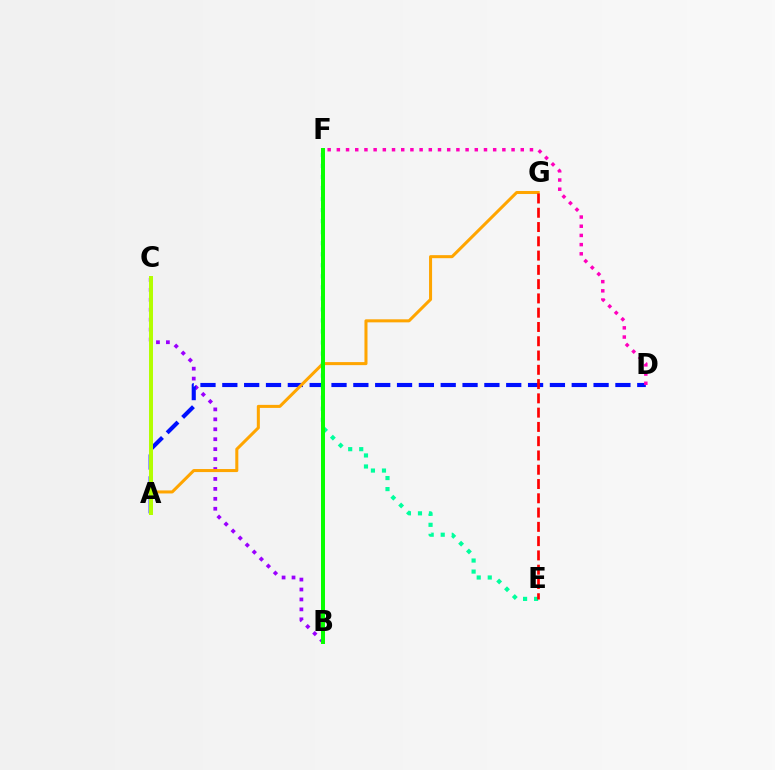{('B', 'C'): [{'color': '#9b00ff', 'line_style': 'dotted', 'thickness': 2.7}], ('A', 'D'): [{'color': '#0010ff', 'line_style': 'dashed', 'thickness': 2.97}], ('B', 'F'): [{'color': '#00b5ff', 'line_style': 'dashed', 'thickness': 1.61}, {'color': '#08ff00', 'line_style': 'solid', 'thickness': 2.87}], ('A', 'G'): [{'color': '#ffa500', 'line_style': 'solid', 'thickness': 2.19}], ('E', 'F'): [{'color': '#00ff9d', 'line_style': 'dotted', 'thickness': 3.0}], ('D', 'F'): [{'color': '#ff00bd', 'line_style': 'dotted', 'thickness': 2.5}], ('A', 'C'): [{'color': '#b3ff00', 'line_style': 'solid', 'thickness': 2.86}], ('E', 'G'): [{'color': '#ff0000', 'line_style': 'dashed', 'thickness': 1.94}]}